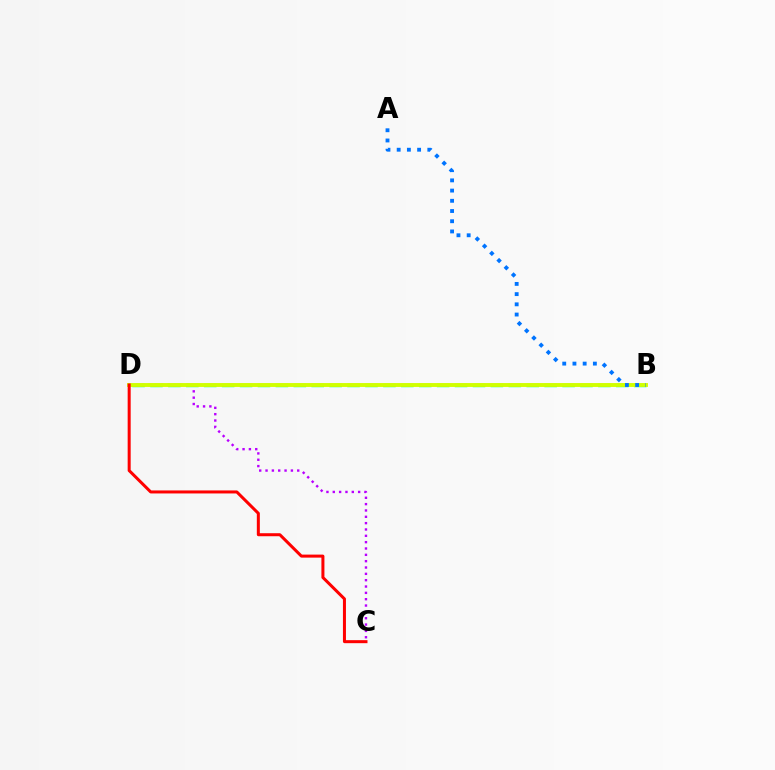{('B', 'D'): [{'color': '#00ff5c', 'line_style': 'dashed', 'thickness': 2.43}, {'color': '#d1ff00', 'line_style': 'solid', 'thickness': 2.8}], ('C', 'D'): [{'color': '#b900ff', 'line_style': 'dotted', 'thickness': 1.72}, {'color': '#ff0000', 'line_style': 'solid', 'thickness': 2.17}], ('A', 'B'): [{'color': '#0074ff', 'line_style': 'dotted', 'thickness': 2.77}]}